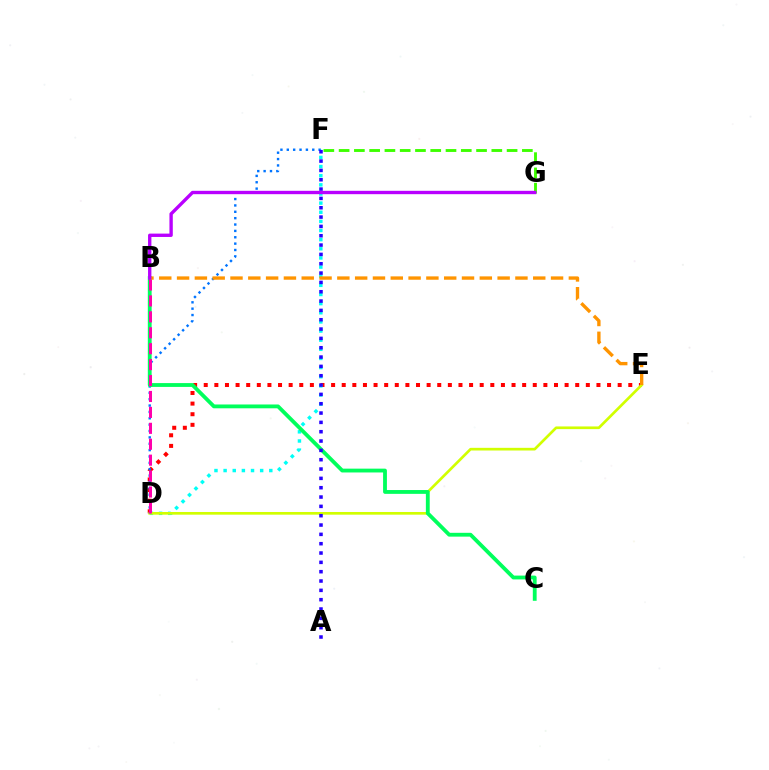{('D', 'E'): [{'color': '#ff0000', 'line_style': 'dotted', 'thickness': 2.88}, {'color': '#d1ff00', 'line_style': 'solid', 'thickness': 1.93}], ('D', 'F'): [{'color': '#00fff6', 'line_style': 'dotted', 'thickness': 2.48}, {'color': '#0074ff', 'line_style': 'dotted', 'thickness': 1.73}], ('B', 'C'): [{'color': '#00ff5c', 'line_style': 'solid', 'thickness': 2.75}], ('B', 'D'): [{'color': '#ff00ac', 'line_style': 'dashed', 'thickness': 2.16}], ('F', 'G'): [{'color': '#3dff00', 'line_style': 'dashed', 'thickness': 2.07}], ('B', 'E'): [{'color': '#ff9400', 'line_style': 'dashed', 'thickness': 2.42}], ('A', 'F'): [{'color': '#2500ff', 'line_style': 'dotted', 'thickness': 2.54}], ('B', 'G'): [{'color': '#b900ff', 'line_style': 'solid', 'thickness': 2.42}]}